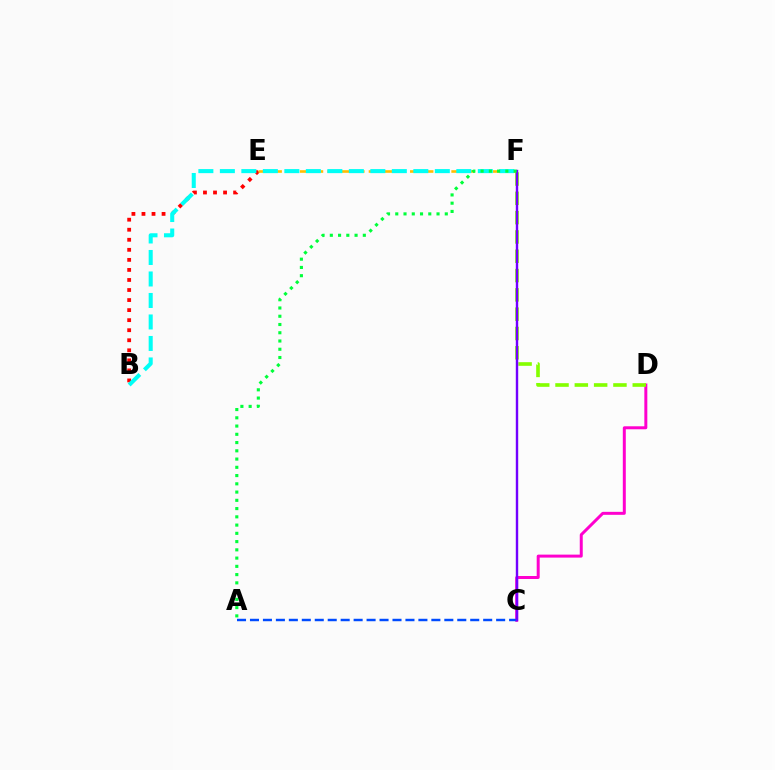{('B', 'E'): [{'color': '#ff0000', 'line_style': 'dotted', 'thickness': 2.73}], ('C', 'D'): [{'color': '#ff00cf', 'line_style': 'solid', 'thickness': 2.15}], ('D', 'F'): [{'color': '#84ff00', 'line_style': 'dashed', 'thickness': 2.62}], ('E', 'F'): [{'color': '#ffbd00', 'line_style': 'dashed', 'thickness': 1.87}], ('A', 'C'): [{'color': '#004bff', 'line_style': 'dashed', 'thickness': 1.76}], ('B', 'F'): [{'color': '#00fff6', 'line_style': 'dashed', 'thickness': 2.92}], ('C', 'F'): [{'color': '#7200ff', 'line_style': 'solid', 'thickness': 1.73}], ('A', 'F'): [{'color': '#00ff39', 'line_style': 'dotted', 'thickness': 2.24}]}